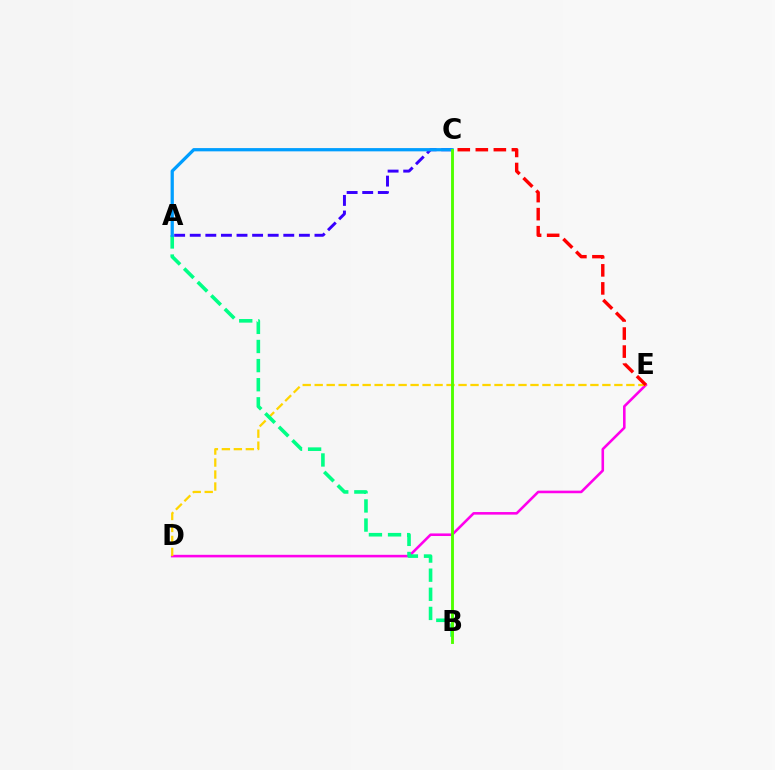{('D', 'E'): [{'color': '#ff00ed', 'line_style': 'solid', 'thickness': 1.86}, {'color': '#ffd500', 'line_style': 'dashed', 'thickness': 1.63}], ('A', 'B'): [{'color': '#00ff86', 'line_style': 'dashed', 'thickness': 2.6}], ('A', 'C'): [{'color': '#3700ff', 'line_style': 'dashed', 'thickness': 2.12}, {'color': '#009eff', 'line_style': 'solid', 'thickness': 2.34}], ('C', 'E'): [{'color': '#ff0000', 'line_style': 'dashed', 'thickness': 2.45}], ('B', 'C'): [{'color': '#4fff00', 'line_style': 'solid', 'thickness': 2.07}]}